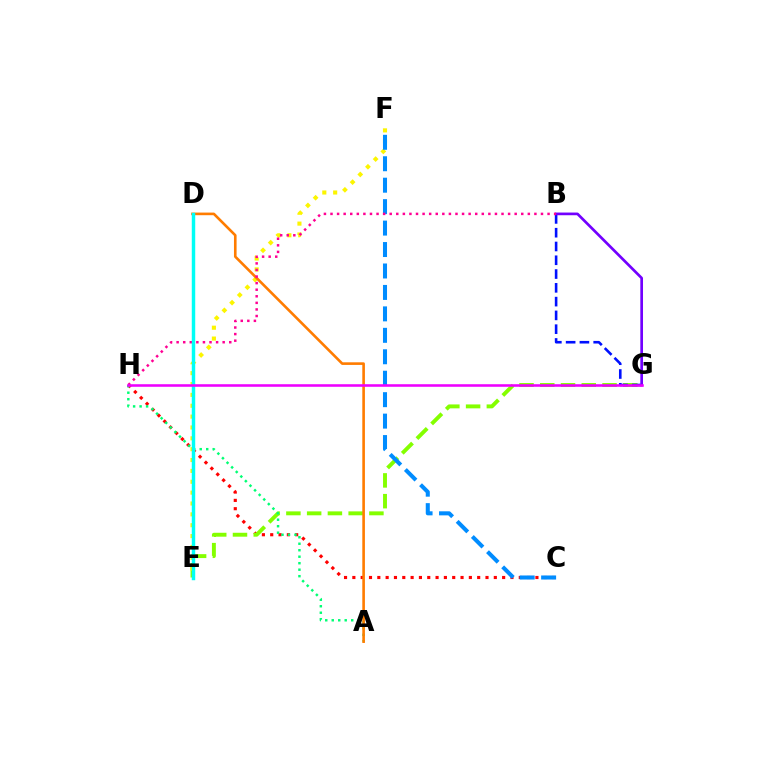{('C', 'H'): [{'color': '#ff0000', 'line_style': 'dotted', 'thickness': 2.26}], ('E', 'G'): [{'color': '#84ff00', 'line_style': 'dashed', 'thickness': 2.82}], ('A', 'H'): [{'color': '#00ff74', 'line_style': 'dotted', 'thickness': 1.76}], ('E', 'F'): [{'color': '#fcf500', 'line_style': 'dotted', 'thickness': 2.95}], ('A', 'D'): [{'color': '#ff7c00', 'line_style': 'solid', 'thickness': 1.89}], ('D', 'E'): [{'color': '#08ff00', 'line_style': 'dashed', 'thickness': 1.92}, {'color': '#00fff6', 'line_style': 'solid', 'thickness': 2.48}], ('B', 'G'): [{'color': '#0010ff', 'line_style': 'dashed', 'thickness': 1.87}, {'color': '#7200ff', 'line_style': 'solid', 'thickness': 1.93}], ('C', 'F'): [{'color': '#008cff', 'line_style': 'dashed', 'thickness': 2.91}], ('B', 'H'): [{'color': '#ff0094', 'line_style': 'dotted', 'thickness': 1.79}], ('G', 'H'): [{'color': '#ee00ff', 'line_style': 'solid', 'thickness': 1.85}]}